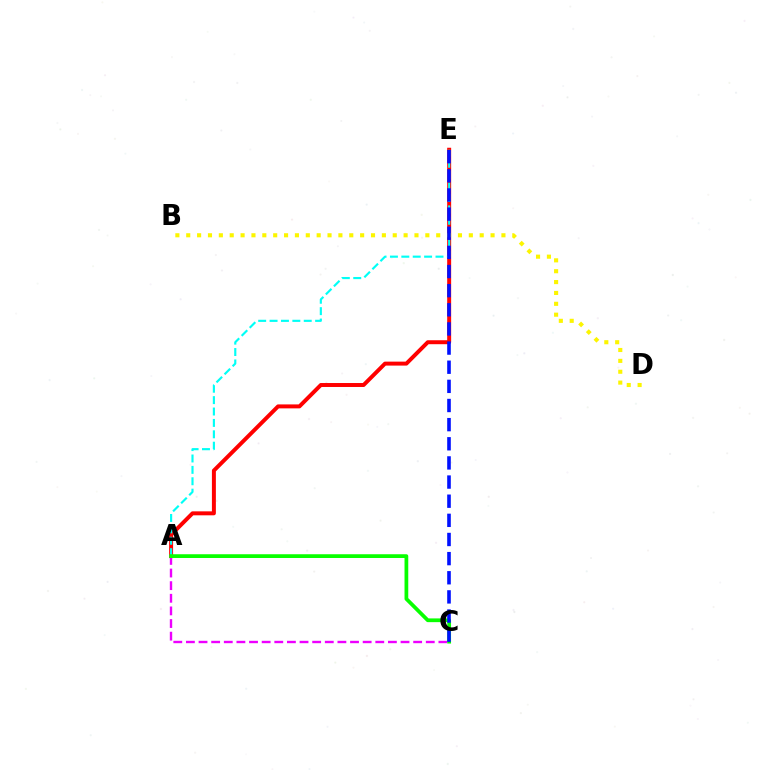{('A', 'E'): [{'color': '#ff0000', 'line_style': 'solid', 'thickness': 2.85}, {'color': '#00fff6', 'line_style': 'dashed', 'thickness': 1.55}], ('A', 'C'): [{'color': '#ee00ff', 'line_style': 'dashed', 'thickness': 1.72}, {'color': '#08ff00', 'line_style': 'solid', 'thickness': 2.7}], ('B', 'D'): [{'color': '#fcf500', 'line_style': 'dotted', 'thickness': 2.95}], ('C', 'E'): [{'color': '#0010ff', 'line_style': 'dashed', 'thickness': 2.6}]}